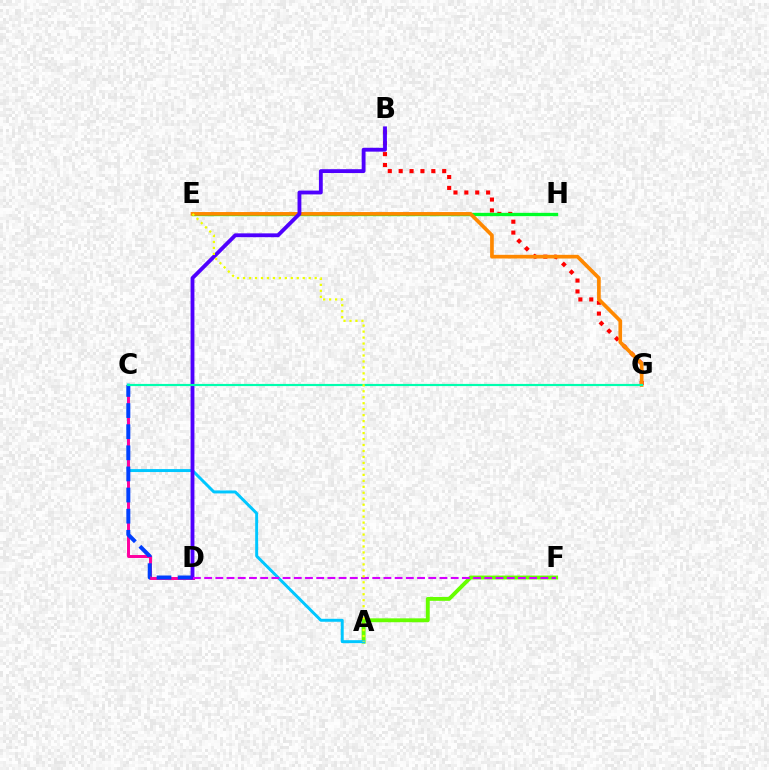{('A', 'F'): [{'color': '#66ff00', 'line_style': 'solid', 'thickness': 2.79}], ('A', 'C'): [{'color': '#00c7ff', 'line_style': 'solid', 'thickness': 2.13}], ('B', 'G'): [{'color': '#ff0000', 'line_style': 'dotted', 'thickness': 2.96}], ('E', 'H'): [{'color': '#00ff27', 'line_style': 'solid', 'thickness': 2.39}], ('C', 'D'): [{'color': '#ff00a0', 'line_style': 'solid', 'thickness': 2.13}, {'color': '#003fff', 'line_style': 'dashed', 'thickness': 2.87}], ('E', 'G'): [{'color': '#ff8800', 'line_style': 'solid', 'thickness': 2.65}], ('B', 'D'): [{'color': '#4f00ff', 'line_style': 'solid', 'thickness': 2.76}], ('D', 'F'): [{'color': '#d600ff', 'line_style': 'dashed', 'thickness': 1.52}], ('C', 'G'): [{'color': '#00ffaf', 'line_style': 'solid', 'thickness': 1.56}], ('A', 'E'): [{'color': '#eeff00', 'line_style': 'dotted', 'thickness': 1.62}]}